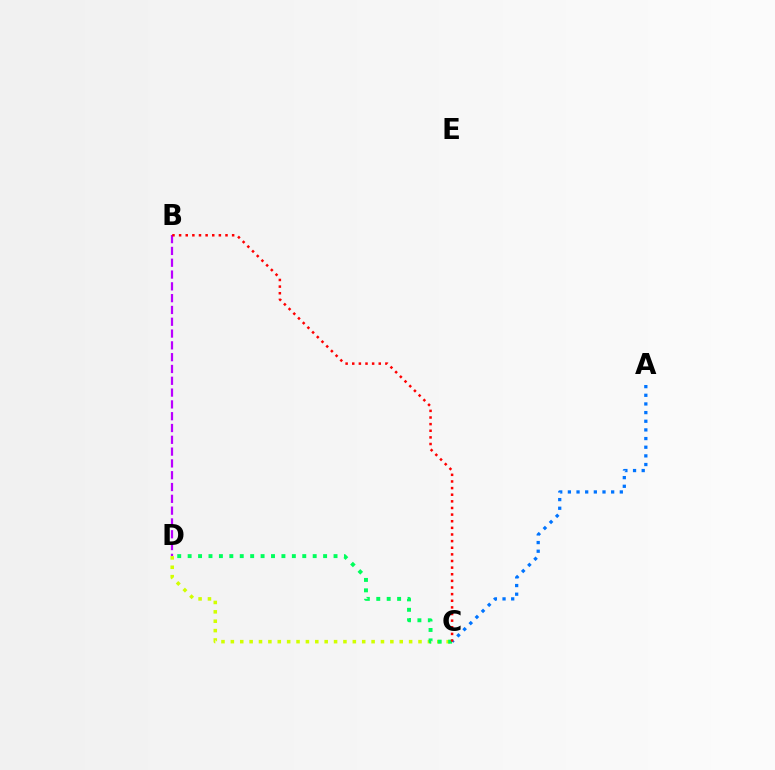{('B', 'D'): [{'color': '#b900ff', 'line_style': 'dashed', 'thickness': 1.6}], ('C', 'D'): [{'color': '#d1ff00', 'line_style': 'dotted', 'thickness': 2.55}, {'color': '#00ff5c', 'line_style': 'dotted', 'thickness': 2.83}], ('A', 'C'): [{'color': '#0074ff', 'line_style': 'dotted', 'thickness': 2.35}], ('B', 'C'): [{'color': '#ff0000', 'line_style': 'dotted', 'thickness': 1.8}]}